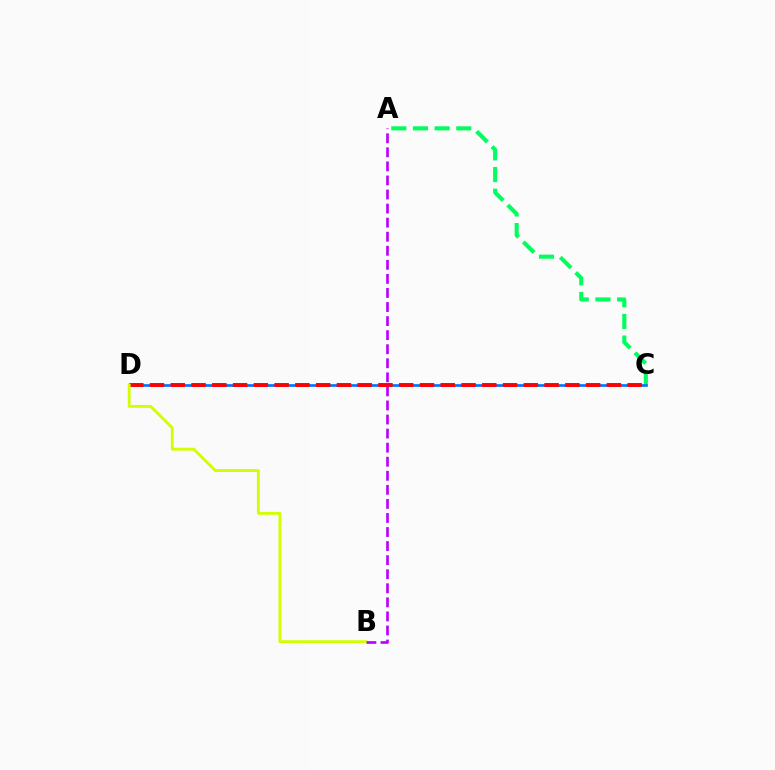{('A', 'C'): [{'color': '#00ff5c', 'line_style': 'dashed', 'thickness': 2.94}], ('C', 'D'): [{'color': '#0074ff', 'line_style': 'solid', 'thickness': 1.92}, {'color': '#ff0000', 'line_style': 'dashed', 'thickness': 2.82}], ('B', 'D'): [{'color': '#d1ff00', 'line_style': 'solid', 'thickness': 2.05}], ('A', 'B'): [{'color': '#b900ff', 'line_style': 'dashed', 'thickness': 1.91}]}